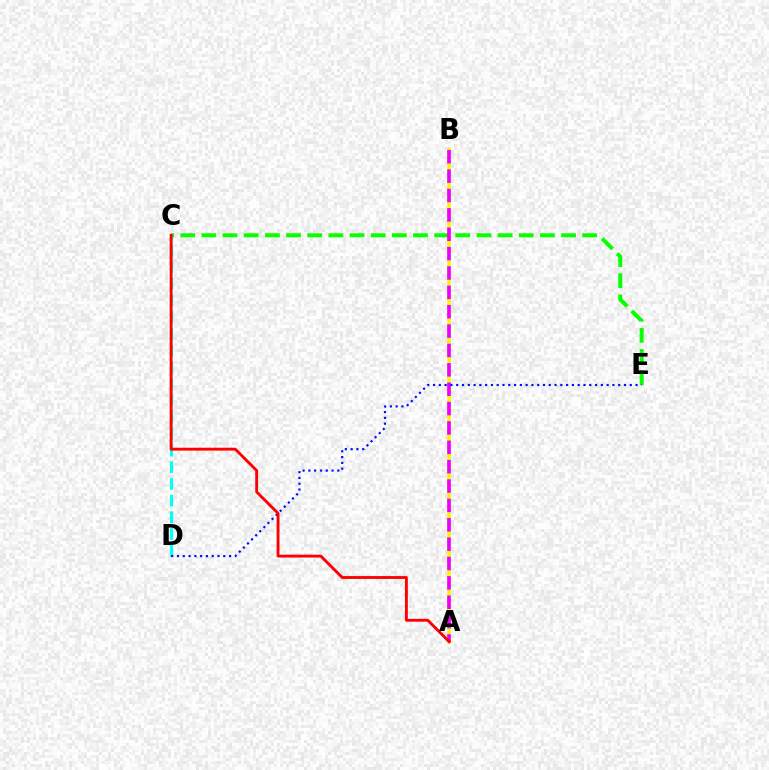{('C', 'D'): [{'color': '#00fff6', 'line_style': 'dashed', 'thickness': 2.27}], ('A', 'B'): [{'color': '#fcf500', 'line_style': 'solid', 'thickness': 2.54}, {'color': '#ee00ff', 'line_style': 'dashed', 'thickness': 2.63}], ('C', 'E'): [{'color': '#08ff00', 'line_style': 'dashed', 'thickness': 2.87}], ('D', 'E'): [{'color': '#0010ff', 'line_style': 'dotted', 'thickness': 1.57}], ('A', 'C'): [{'color': '#ff0000', 'line_style': 'solid', 'thickness': 2.06}]}